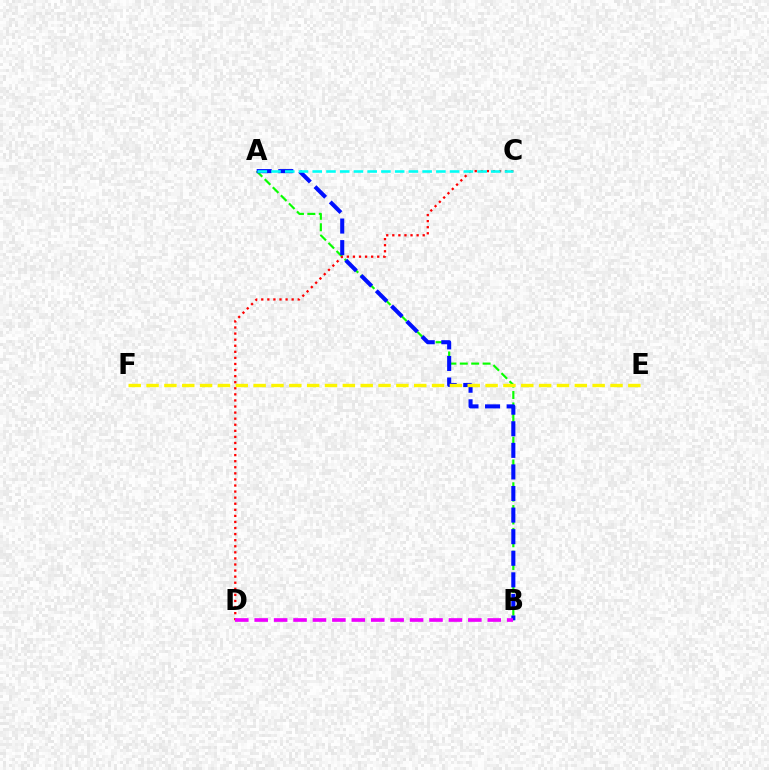{('A', 'B'): [{'color': '#08ff00', 'line_style': 'dashed', 'thickness': 1.55}, {'color': '#0010ff', 'line_style': 'dashed', 'thickness': 2.93}], ('C', 'D'): [{'color': '#ff0000', 'line_style': 'dotted', 'thickness': 1.65}], ('B', 'D'): [{'color': '#ee00ff', 'line_style': 'dashed', 'thickness': 2.64}], ('A', 'C'): [{'color': '#00fff6', 'line_style': 'dashed', 'thickness': 1.87}], ('E', 'F'): [{'color': '#fcf500', 'line_style': 'dashed', 'thickness': 2.42}]}